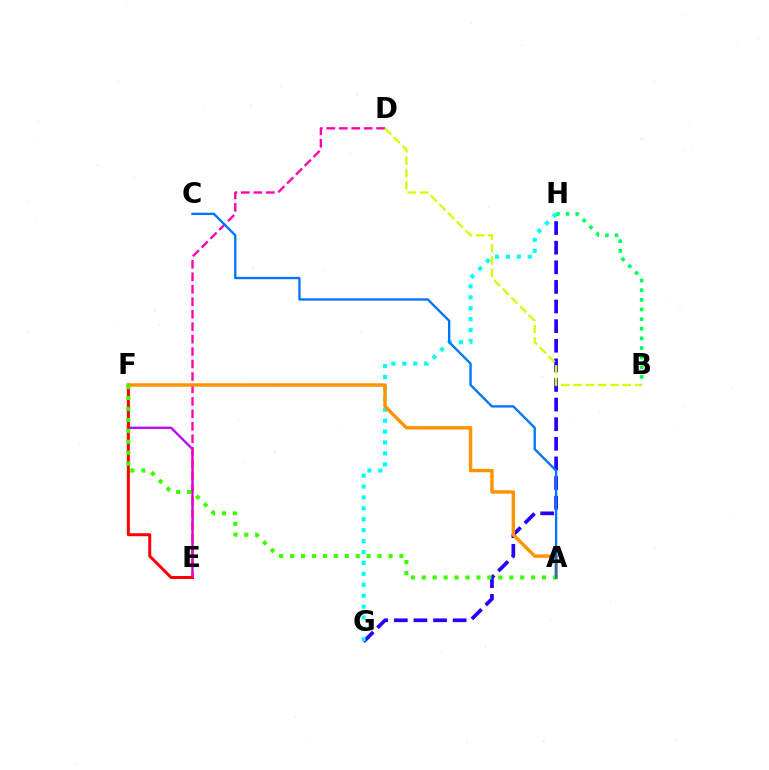{('E', 'F'): [{'color': '#b900ff', 'line_style': 'solid', 'thickness': 1.66}, {'color': '#ff0000', 'line_style': 'solid', 'thickness': 2.16}], ('G', 'H'): [{'color': '#2500ff', 'line_style': 'dashed', 'thickness': 2.66}, {'color': '#00fff6', 'line_style': 'dotted', 'thickness': 2.96}], ('D', 'E'): [{'color': '#ff00ac', 'line_style': 'dashed', 'thickness': 1.69}], ('B', 'D'): [{'color': '#d1ff00', 'line_style': 'dashed', 'thickness': 1.67}], ('B', 'H'): [{'color': '#00ff5c', 'line_style': 'dotted', 'thickness': 2.62}], ('A', 'F'): [{'color': '#ff9400', 'line_style': 'solid', 'thickness': 2.48}, {'color': '#3dff00', 'line_style': 'dotted', 'thickness': 2.97}], ('A', 'C'): [{'color': '#0074ff', 'line_style': 'solid', 'thickness': 1.69}]}